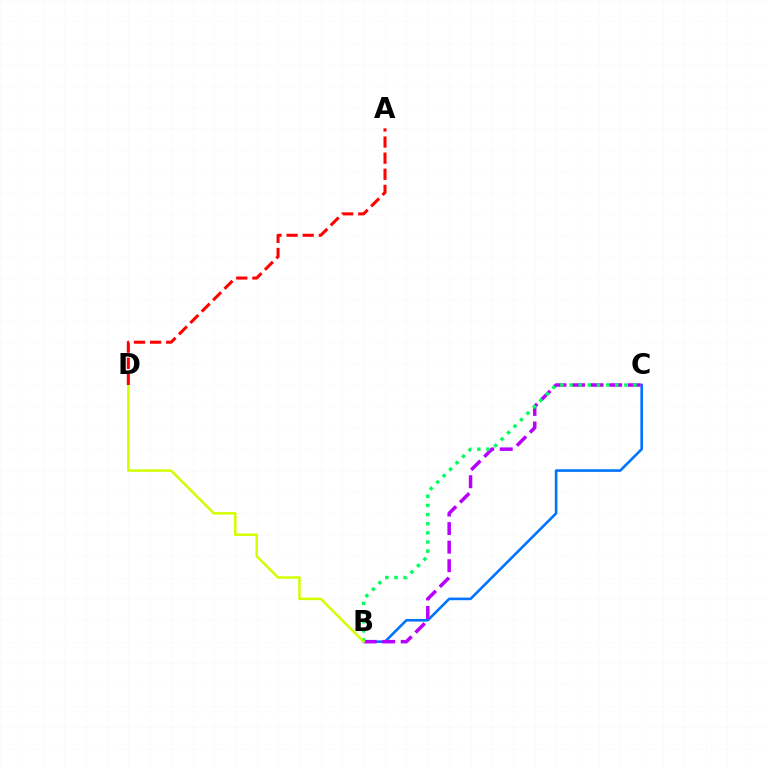{('B', 'C'): [{'color': '#0074ff', 'line_style': 'solid', 'thickness': 1.88}, {'color': '#b900ff', 'line_style': 'dashed', 'thickness': 2.52}, {'color': '#00ff5c', 'line_style': 'dotted', 'thickness': 2.48}], ('B', 'D'): [{'color': '#d1ff00', 'line_style': 'solid', 'thickness': 1.8}], ('A', 'D'): [{'color': '#ff0000', 'line_style': 'dashed', 'thickness': 2.19}]}